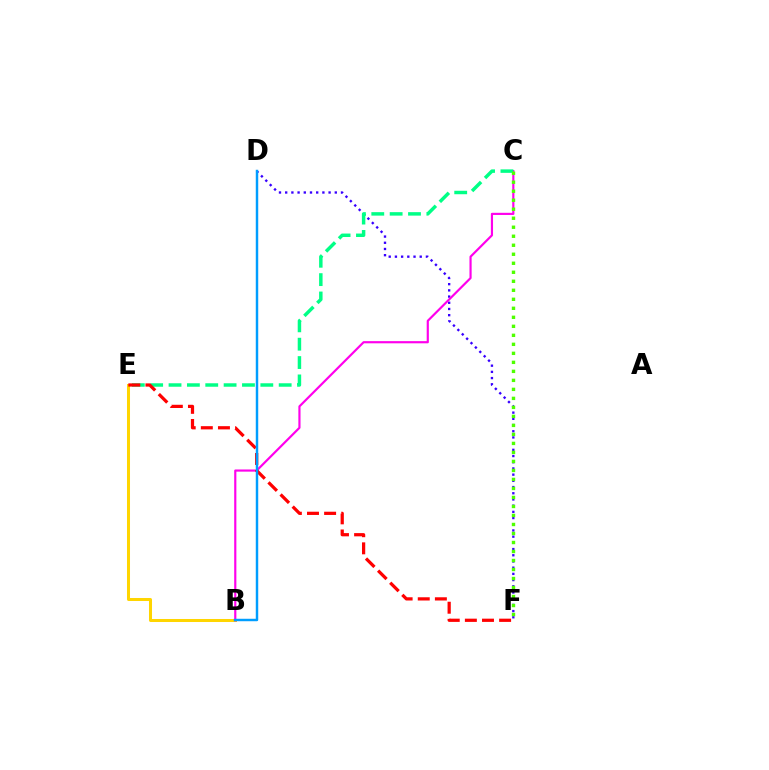{('B', 'E'): [{'color': '#ffd500', 'line_style': 'solid', 'thickness': 2.17}], ('D', 'F'): [{'color': '#3700ff', 'line_style': 'dotted', 'thickness': 1.68}], ('B', 'C'): [{'color': '#ff00ed', 'line_style': 'solid', 'thickness': 1.56}], ('C', 'E'): [{'color': '#00ff86', 'line_style': 'dashed', 'thickness': 2.49}], ('E', 'F'): [{'color': '#ff0000', 'line_style': 'dashed', 'thickness': 2.33}], ('C', 'F'): [{'color': '#4fff00', 'line_style': 'dotted', 'thickness': 2.45}], ('B', 'D'): [{'color': '#009eff', 'line_style': 'solid', 'thickness': 1.77}]}